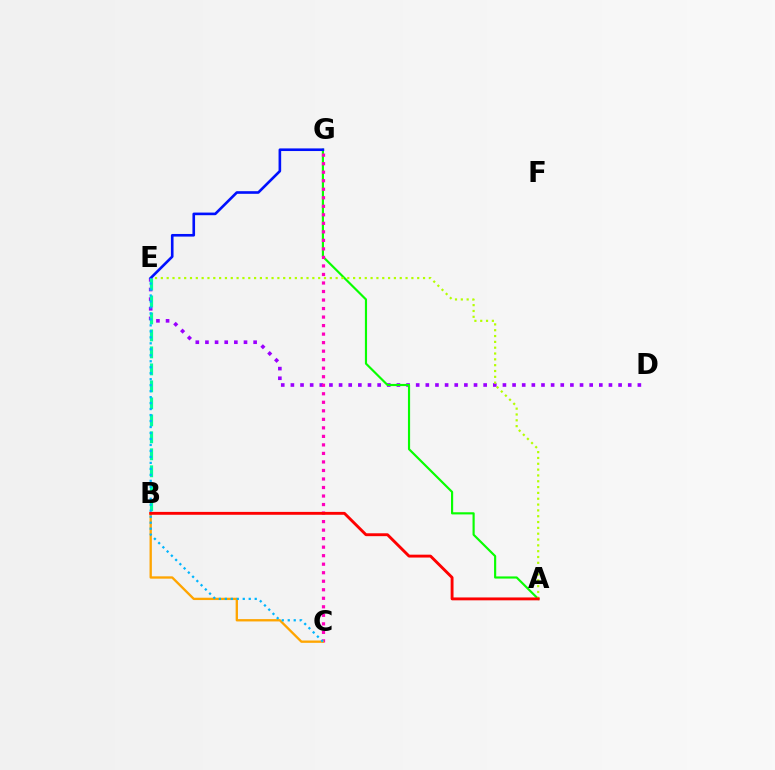{('D', 'E'): [{'color': '#9b00ff', 'line_style': 'dotted', 'thickness': 2.62}], ('A', 'G'): [{'color': '#08ff00', 'line_style': 'solid', 'thickness': 1.56}], ('A', 'E'): [{'color': '#b3ff00', 'line_style': 'dotted', 'thickness': 1.58}], ('E', 'G'): [{'color': '#0010ff', 'line_style': 'solid', 'thickness': 1.89}], ('C', 'G'): [{'color': '#ff00bd', 'line_style': 'dotted', 'thickness': 2.32}], ('B', 'C'): [{'color': '#ffa500', 'line_style': 'solid', 'thickness': 1.68}], ('B', 'E'): [{'color': '#00ff9d', 'line_style': 'dashed', 'thickness': 2.31}], ('C', 'E'): [{'color': '#00b5ff', 'line_style': 'dotted', 'thickness': 1.62}], ('A', 'B'): [{'color': '#ff0000', 'line_style': 'solid', 'thickness': 2.07}]}